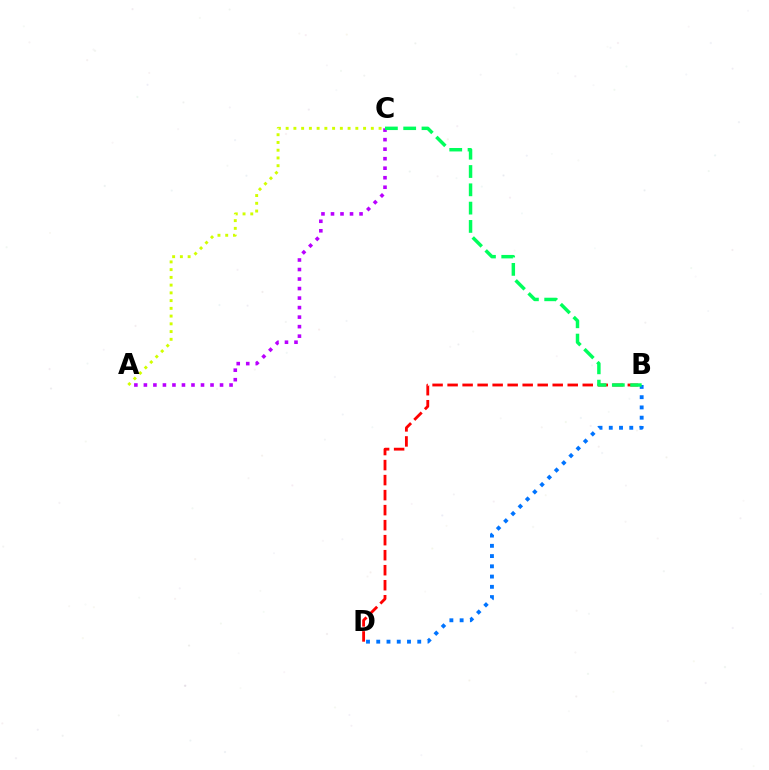{('A', 'C'): [{'color': '#d1ff00', 'line_style': 'dotted', 'thickness': 2.1}, {'color': '#b900ff', 'line_style': 'dotted', 'thickness': 2.59}], ('B', 'D'): [{'color': '#0074ff', 'line_style': 'dotted', 'thickness': 2.78}, {'color': '#ff0000', 'line_style': 'dashed', 'thickness': 2.04}], ('B', 'C'): [{'color': '#00ff5c', 'line_style': 'dashed', 'thickness': 2.49}]}